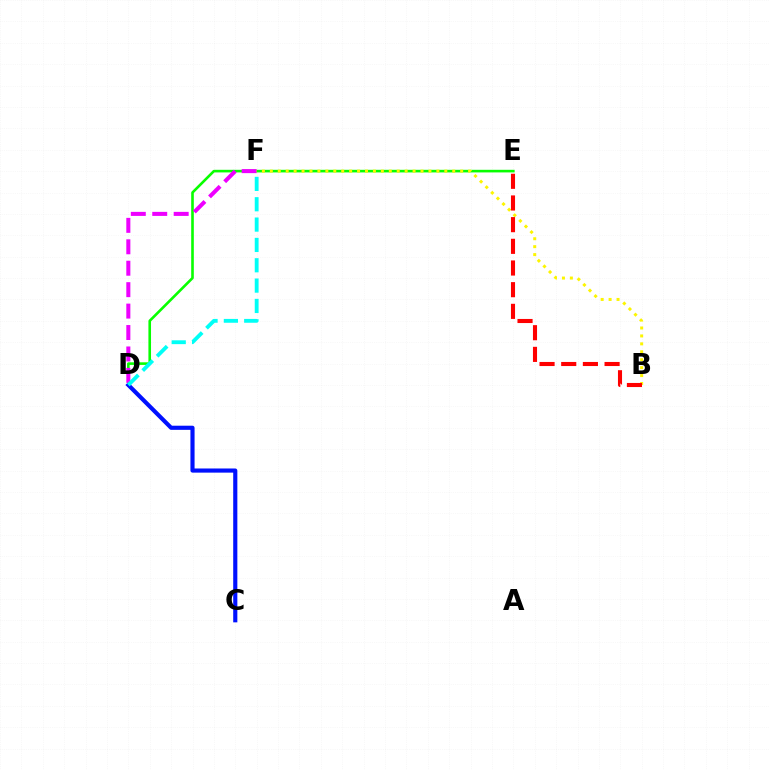{('D', 'E'): [{'color': '#08ff00', 'line_style': 'solid', 'thickness': 1.88}], ('C', 'D'): [{'color': '#0010ff', 'line_style': 'solid', 'thickness': 2.98}], ('D', 'F'): [{'color': '#ee00ff', 'line_style': 'dashed', 'thickness': 2.91}, {'color': '#00fff6', 'line_style': 'dashed', 'thickness': 2.76}], ('B', 'F'): [{'color': '#fcf500', 'line_style': 'dotted', 'thickness': 2.15}], ('B', 'E'): [{'color': '#ff0000', 'line_style': 'dashed', 'thickness': 2.94}]}